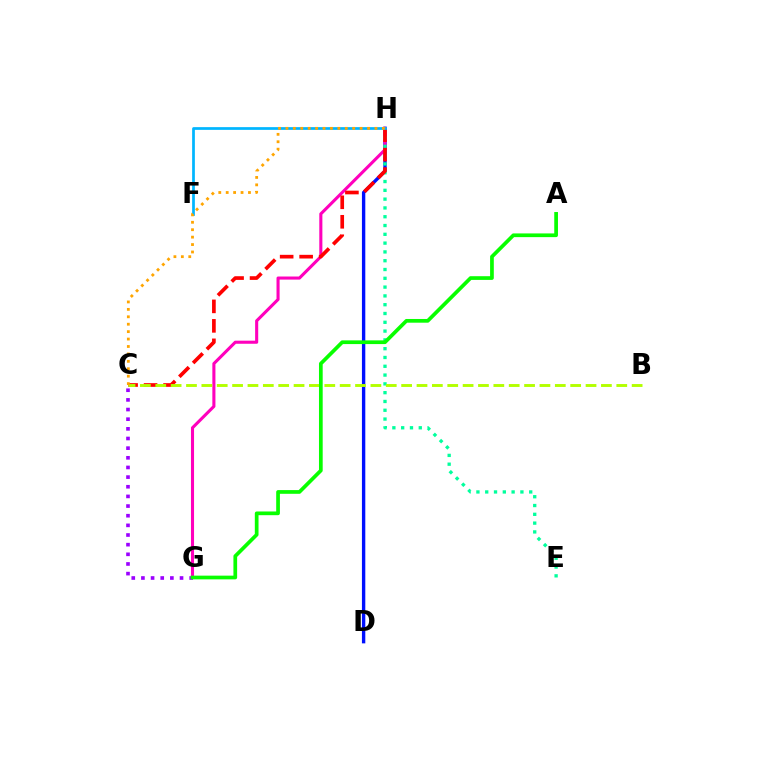{('D', 'H'): [{'color': '#0010ff', 'line_style': 'solid', 'thickness': 2.43}], ('C', 'G'): [{'color': '#9b00ff', 'line_style': 'dotted', 'thickness': 2.62}], ('G', 'H'): [{'color': '#ff00bd', 'line_style': 'solid', 'thickness': 2.22}], ('E', 'H'): [{'color': '#00ff9d', 'line_style': 'dotted', 'thickness': 2.39}], ('C', 'H'): [{'color': '#ff0000', 'line_style': 'dashed', 'thickness': 2.65}, {'color': '#ffa500', 'line_style': 'dotted', 'thickness': 2.02}], ('B', 'C'): [{'color': '#b3ff00', 'line_style': 'dashed', 'thickness': 2.09}], ('F', 'H'): [{'color': '#00b5ff', 'line_style': 'solid', 'thickness': 1.96}], ('A', 'G'): [{'color': '#08ff00', 'line_style': 'solid', 'thickness': 2.67}]}